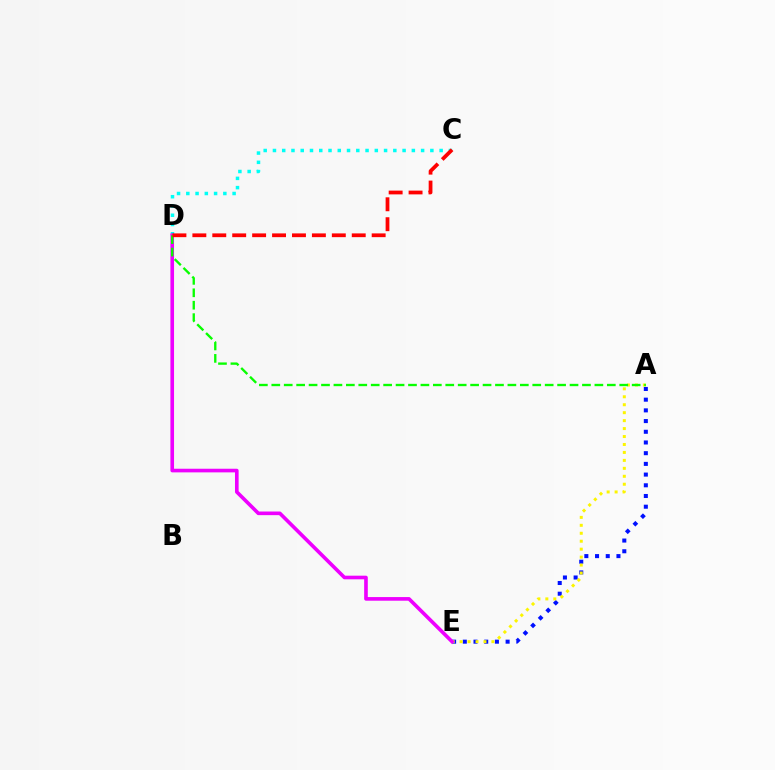{('C', 'D'): [{'color': '#00fff6', 'line_style': 'dotted', 'thickness': 2.52}, {'color': '#ff0000', 'line_style': 'dashed', 'thickness': 2.71}], ('A', 'E'): [{'color': '#0010ff', 'line_style': 'dotted', 'thickness': 2.91}, {'color': '#fcf500', 'line_style': 'dotted', 'thickness': 2.16}], ('D', 'E'): [{'color': '#ee00ff', 'line_style': 'solid', 'thickness': 2.62}], ('A', 'D'): [{'color': '#08ff00', 'line_style': 'dashed', 'thickness': 1.69}]}